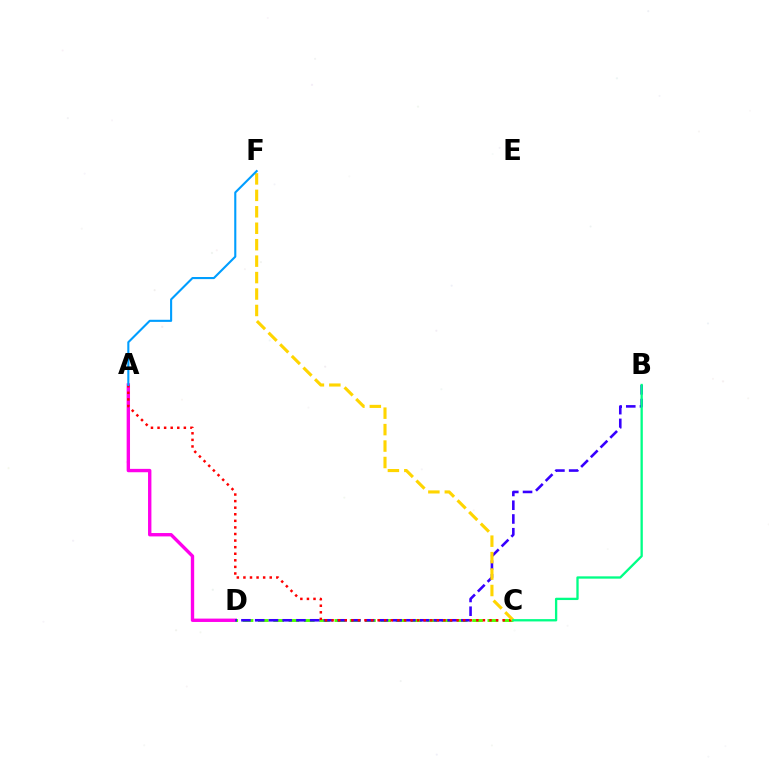{('A', 'D'): [{'color': '#ff00ed', 'line_style': 'solid', 'thickness': 2.43}], ('C', 'D'): [{'color': '#4fff00', 'line_style': 'dashed', 'thickness': 2.08}], ('B', 'D'): [{'color': '#3700ff', 'line_style': 'dashed', 'thickness': 1.87}], ('A', 'C'): [{'color': '#ff0000', 'line_style': 'dotted', 'thickness': 1.79}], ('C', 'F'): [{'color': '#ffd500', 'line_style': 'dashed', 'thickness': 2.23}], ('A', 'F'): [{'color': '#009eff', 'line_style': 'solid', 'thickness': 1.52}], ('B', 'C'): [{'color': '#00ff86', 'line_style': 'solid', 'thickness': 1.67}]}